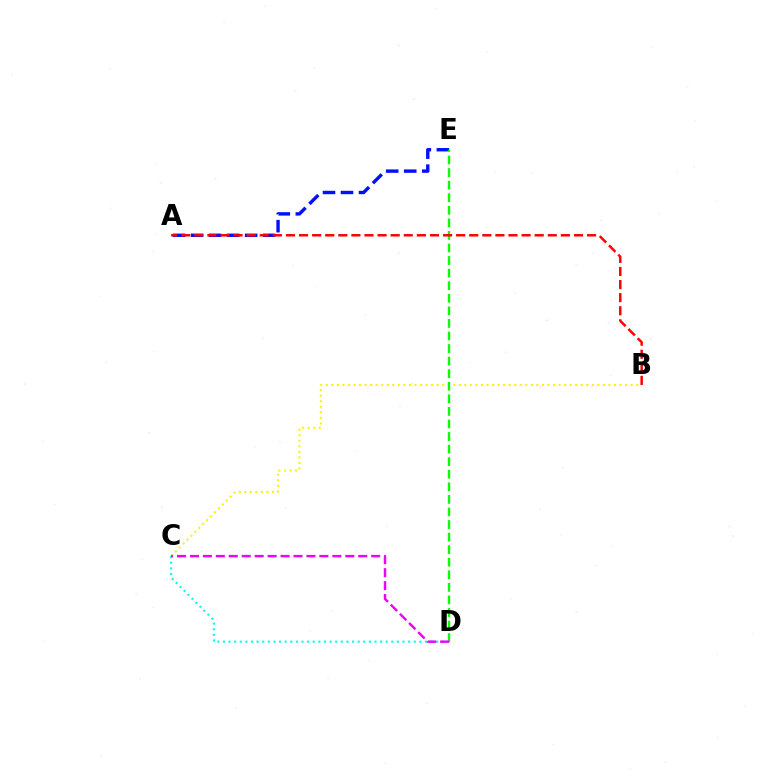{('B', 'C'): [{'color': '#fcf500', 'line_style': 'dotted', 'thickness': 1.51}], ('A', 'E'): [{'color': '#0010ff', 'line_style': 'dashed', 'thickness': 2.45}], ('D', 'E'): [{'color': '#08ff00', 'line_style': 'dashed', 'thickness': 1.71}], ('C', 'D'): [{'color': '#00fff6', 'line_style': 'dotted', 'thickness': 1.52}, {'color': '#ee00ff', 'line_style': 'dashed', 'thickness': 1.76}], ('A', 'B'): [{'color': '#ff0000', 'line_style': 'dashed', 'thickness': 1.78}]}